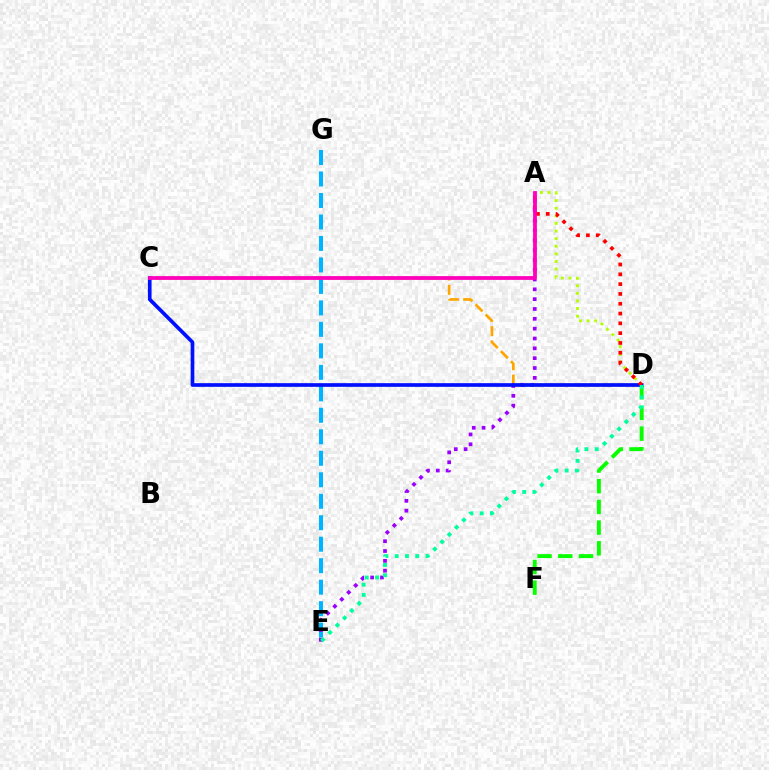{('C', 'D'): [{'color': '#ffa500', 'line_style': 'dashed', 'thickness': 1.94}, {'color': '#0010ff', 'line_style': 'solid', 'thickness': 2.65}], ('A', 'D'): [{'color': '#b3ff00', 'line_style': 'dotted', 'thickness': 2.07}, {'color': '#ff0000', 'line_style': 'dotted', 'thickness': 2.67}], ('D', 'F'): [{'color': '#08ff00', 'line_style': 'dashed', 'thickness': 2.81}], ('E', 'G'): [{'color': '#00b5ff', 'line_style': 'dashed', 'thickness': 2.92}], ('A', 'E'): [{'color': '#9b00ff', 'line_style': 'dotted', 'thickness': 2.67}], ('D', 'E'): [{'color': '#00ff9d', 'line_style': 'dotted', 'thickness': 2.79}], ('A', 'C'): [{'color': '#ff00bd', 'line_style': 'solid', 'thickness': 2.72}]}